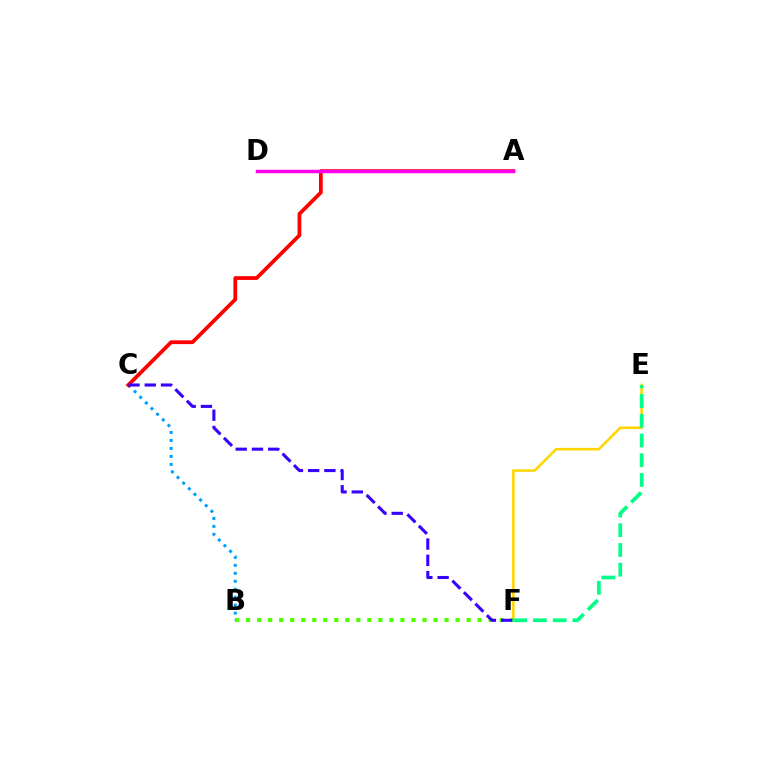{('B', 'C'): [{'color': '#009eff', 'line_style': 'dotted', 'thickness': 2.17}], ('A', 'C'): [{'color': '#ff0000', 'line_style': 'solid', 'thickness': 2.71}], ('A', 'D'): [{'color': '#ff00ed', 'line_style': 'solid', 'thickness': 2.5}], ('E', 'F'): [{'color': '#ffd500', 'line_style': 'solid', 'thickness': 1.85}, {'color': '#00ff86', 'line_style': 'dashed', 'thickness': 2.68}], ('B', 'F'): [{'color': '#4fff00', 'line_style': 'dotted', 'thickness': 3.0}], ('C', 'F'): [{'color': '#3700ff', 'line_style': 'dashed', 'thickness': 2.21}]}